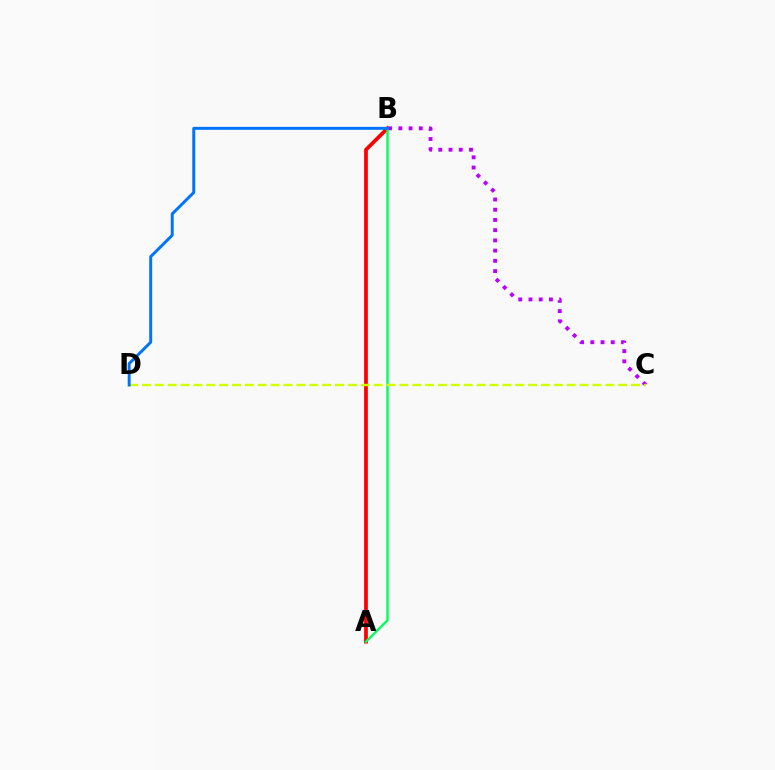{('A', 'B'): [{'color': '#ff0000', 'line_style': 'solid', 'thickness': 2.7}, {'color': '#00ff5c', 'line_style': 'solid', 'thickness': 1.71}], ('B', 'C'): [{'color': '#b900ff', 'line_style': 'dotted', 'thickness': 2.78}], ('C', 'D'): [{'color': '#d1ff00', 'line_style': 'dashed', 'thickness': 1.75}], ('B', 'D'): [{'color': '#0074ff', 'line_style': 'solid', 'thickness': 2.13}]}